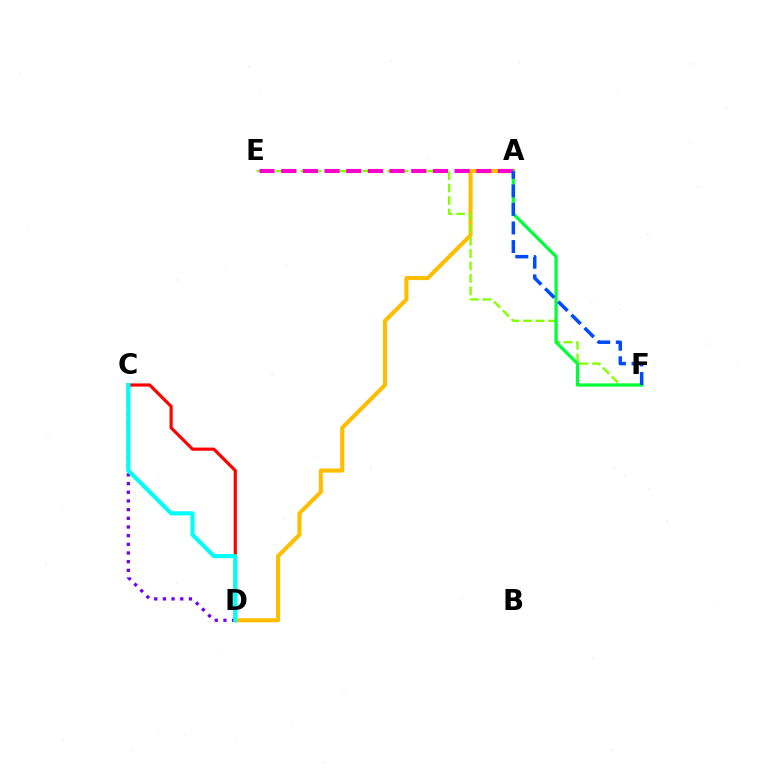{('A', 'D'): [{'color': '#ffbd00', 'line_style': 'solid', 'thickness': 2.93}], ('E', 'F'): [{'color': '#84ff00', 'line_style': 'dashed', 'thickness': 1.69}], ('A', 'F'): [{'color': '#00ff39', 'line_style': 'solid', 'thickness': 2.34}, {'color': '#004bff', 'line_style': 'dashed', 'thickness': 2.52}], ('A', 'E'): [{'color': '#ff00cf', 'line_style': 'dashed', 'thickness': 2.94}], ('C', 'D'): [{'color': '#7200ff', 'line_style': 'dotted', 'thickness': 2.36}, {'color': '#ff0000', 'line_style': 'solid', 'thickness': 2.28}, {'color': '#00fff6', 'line_style': 'solid', 'thickness': 2.99}]}